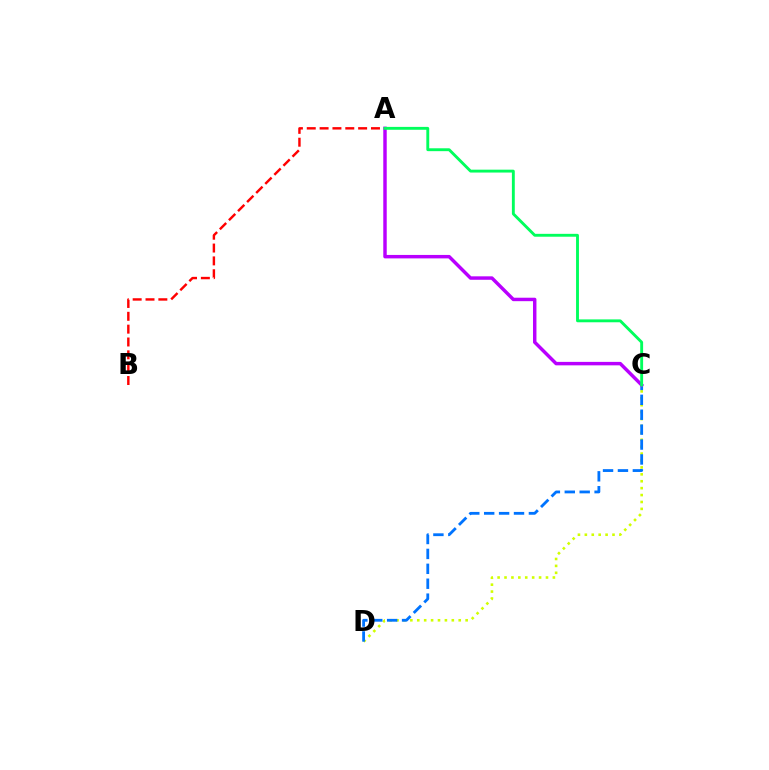{('C', 'D'): [{'color': '#d1ff00', 'line_style': 'dotted', 'thickness': 1.88}, {'color': '#0074ff', 'line_style': 'dashed', 'thickness': 2.03}], ('A', 'B'): [{'color': '#ff0000', 'line_style': 'dashed', 'thickness': 1.74}], ('A', 'C'): [{'color': '#b900ff', 'line_style': 'solid', 'thickness': 2.49}, {'color': '#00ff5c', 'line_style': 'solid', 'thickness': 2.07}]}